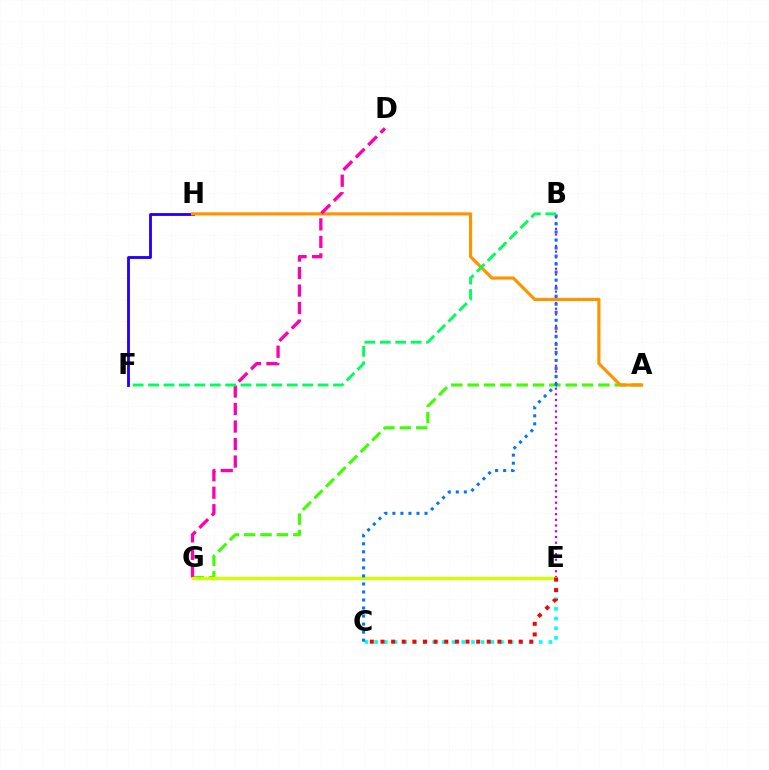{('B', 'E'): [{'color': '#b900ff', 'line_style': 'dotted', 'thickness': 1.55}], ('F', 'H'): [{'color': '#2500ff', 'line_style': 'solid', 'thickness': 2.06}], ('A', 'G'): [{'color': '#3dff00', 'line_style': 'dashed', 'thickness': 2.22}], ('A', 'H'): [{'color': '#ff9400', 'line_style': 'solid', 'thickness': 2.28}], ('D', 'G'): [{'color': '#ff00ac', 'line_style': 'dashed', 'thickness': 2.38}], ('E', 'G'): [{'color': '#d1ff00', 'line_style': 'solid', 'thickness': 2.35}], ('C', 'E'): [{'color': '#00fff6', 'line_style': 'dotted', 'thickness': 2.63}, {'color': '#ff0000', 'line_style': 'dotted', 'thickness': 2.89}], ('B', 'C'): [{'color': '#0074ff', 'line_style': 'dotted', 'thickness': 2.18}], ('B', 'F'): [{'color': '#00ff5c', 'line_style': 'dashed', 'thickness': 2.09}]}